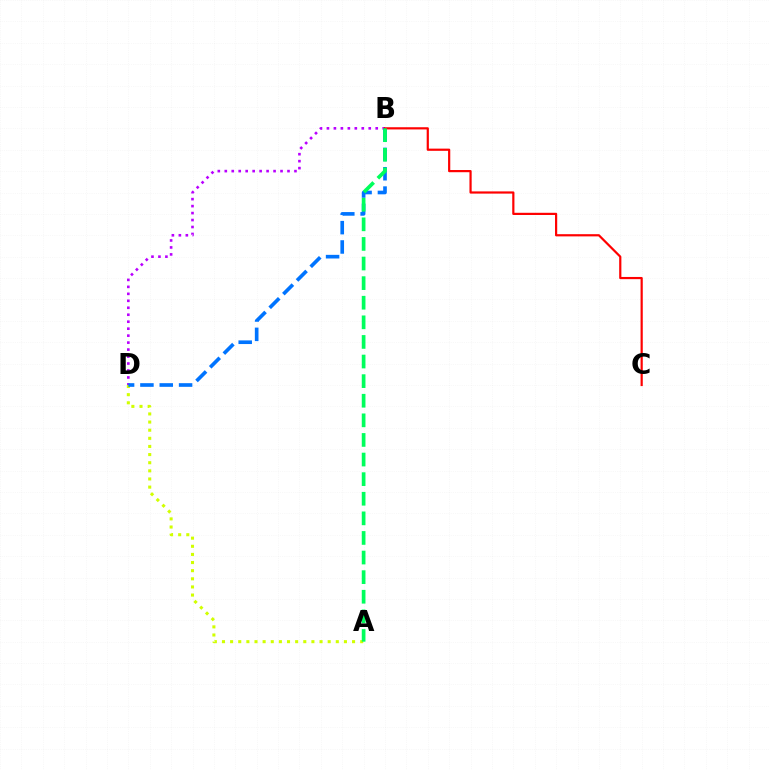{('B', 'D'): [{'color': '#b900ff', 'line_style': 'dotted', 'thickness': 1.89}, {'color': '#0074ff', 'line_style': 'dashed', 'thickness': 2.63}], ('A', 'D'): [{'color': '#d1ff00', 'line_style': 'dotted', 'thickness': 2.21}], ('B', 'C'): [{'color': '#ff0000', 'line_style': 'solid', 'thickness': 1.58}], ('A', 'B'): [{'color': '#00ff5c', 'line_style': 'dashed', 'thickness': 2.66}]}